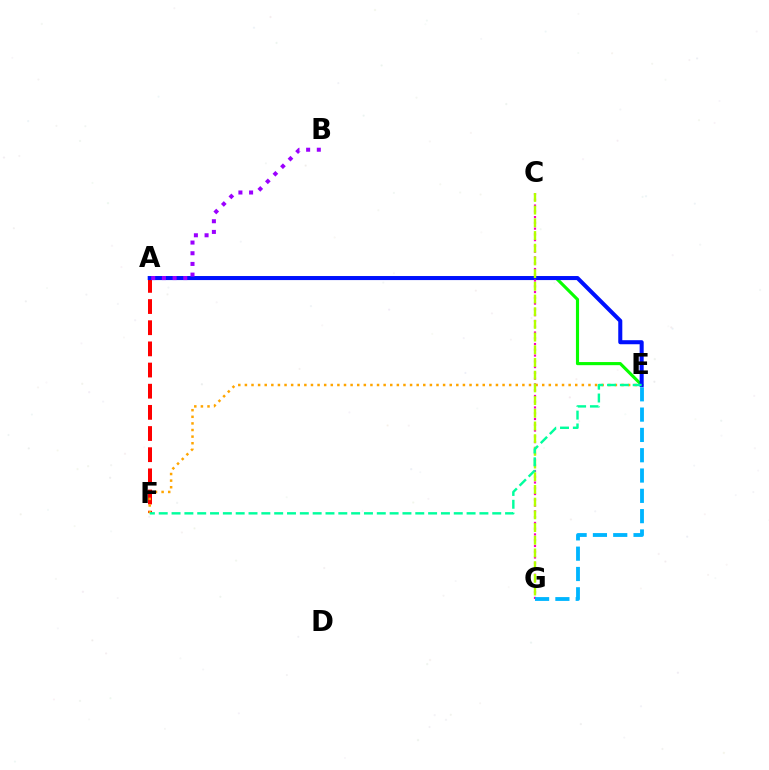{('A', 'F'): [{'color': '#ff0000', 'line_style': 'dashed', 'thickness': 2.87}], ('E', 'F'): [{'color': '#ffa500', 'line_style': 'dotted', 'thickness': 1.8}, {'color': '#00ff9d', 'line_style': 'dashed', 'thickness': 1.74}], ('A', 'E'): [{'color': '#08ff00', 'line_style': 'solid', 'thickness': 2.25}, {'color': '#0010ff', 'line_style': 'solid', 'thickness': 2.91}], ('A', 'B'): [{'color': '#9b00ff', 'line_style': 'dotted', 'thickness': 2.9}], ('C', 'G'): [{'color': '#ff00bd', 'line_style': 'dotted', 'thickness': 1.57}, {'color': '#b3ff00', 'line_style': 'dashed', 'thickness': 1.72}], ('E', 'G'): [{'color': '#00b5ff', 'line_style': 'dashed', 'thickness': 2.76}]}